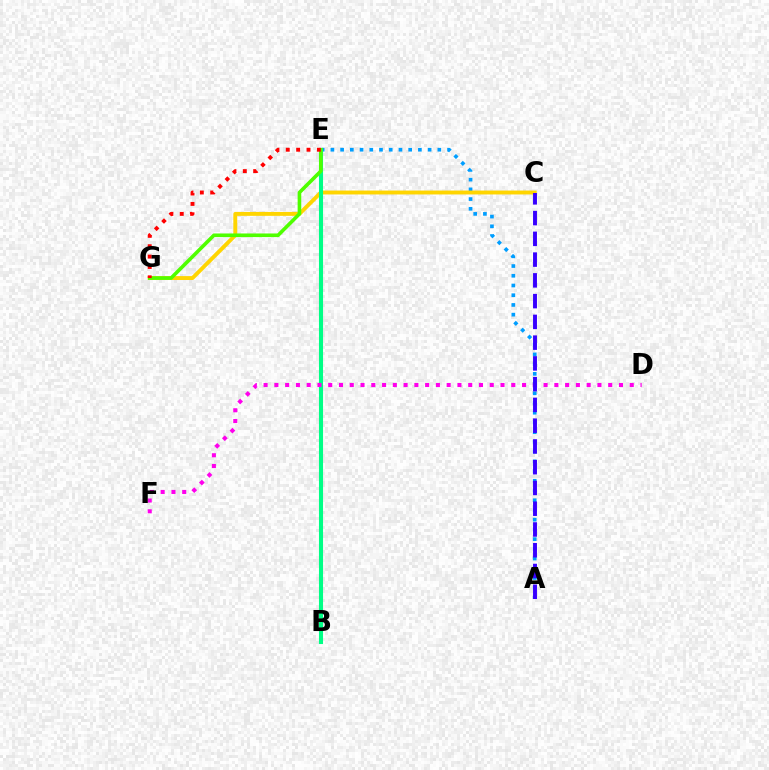{('A', 'E'): [{'color': '#009eff', 'line_style': 'dotted', 'thickness': 2.64}], ('C', 'G'): [{'color': '#ffd500', 'line_style': 'solid', 'thickness': 2.81}], ('B', 'E'): [{'color': '#00ff86', 'line_style': 'solid', 'thickness': 2.94}], ('D', 'F'): [{'color': '#ff00ed', 'line_style': 'dotted', 'thickness': 2.93}], ('E', 'G'): [{'color': '#4fff00', 'line_style': 'solid', 'thickness': 2.6}, {'color': '#ff0000', 'line_style': 'dotted', 'thickness': 2.82}], ('A', 'C'): [{'color': '#3700ff', 'line_style': 'dashed', 'thickness': 2.82}]}